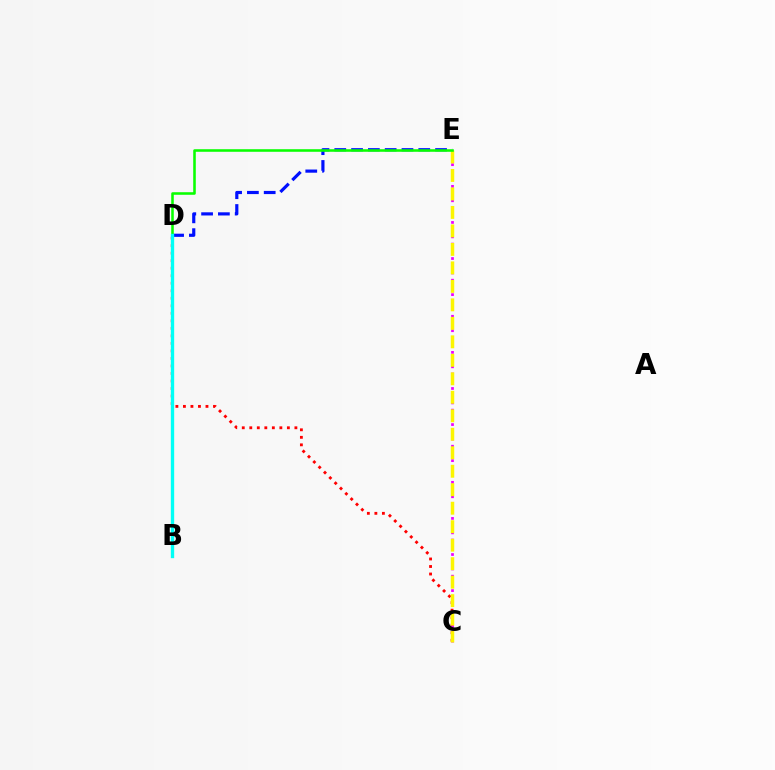{('D', 'E'): [{'color': '#0010ff', 'line_style': 'dashed', 'thickness': 2.28}, {'color': '#08ff00', 'line_style': 'solid', 'thickness': 1.85}], ('C', 'D'): [{'color': '#ff0000', 'line_style': 'dotted', 'thickness': 2.04}], ('C', 'E'): [{'color': '#ee00ff', 'line_style': 'dotted', 'thickness': 1.96}, {'color': '#fcf500', 'line_style': 'dashed', 'thickness': 2.51}], ('B', 'D'): [{'color': '#00fff6', 'line_style': 'solid', 'thickness': 2.41}]}